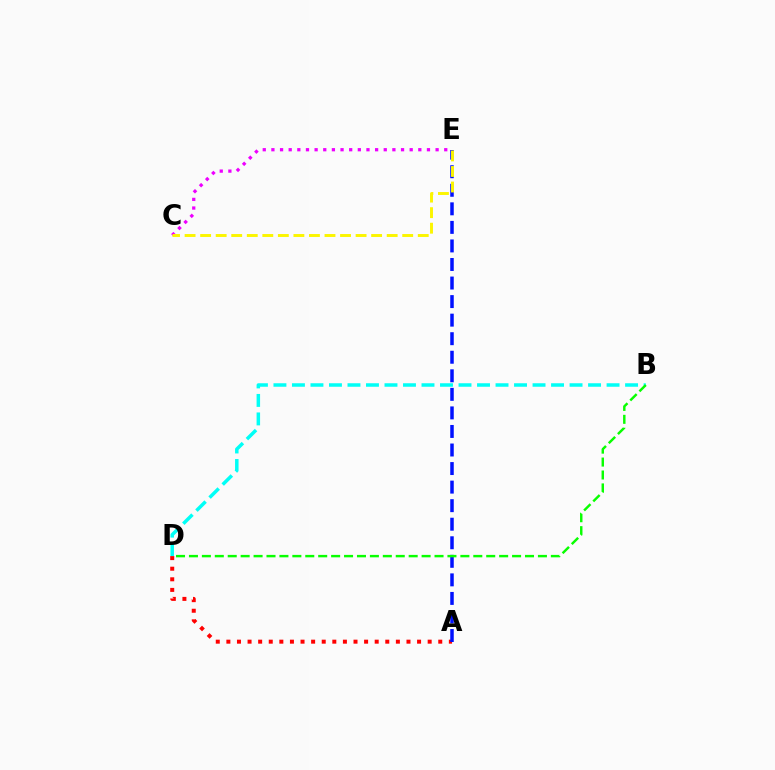{('B', 'D'): [{'color': '#00fff6', 'line_style': 'dashed', 'thickness': 2.51}, {'color': '#08ff00', 'line_style': 'dashed', 'thickness': 1.76}], ('A', 'D'): [{'color': '#ff0000', 'line_style': 'dotted', 'thickness': 2.88}], ('C', 'E'): [{'color': '#ee00ff', 'line_style': 'dotted', 'thickness': 2.35}, {'color': '#fcf500', 'line_style': 'dashed', 'thickness': 2.11}], ('A', 'E'): [{'color': '#0010ff', 'line_style': 'dashed', 'thickness': 2.52}]}